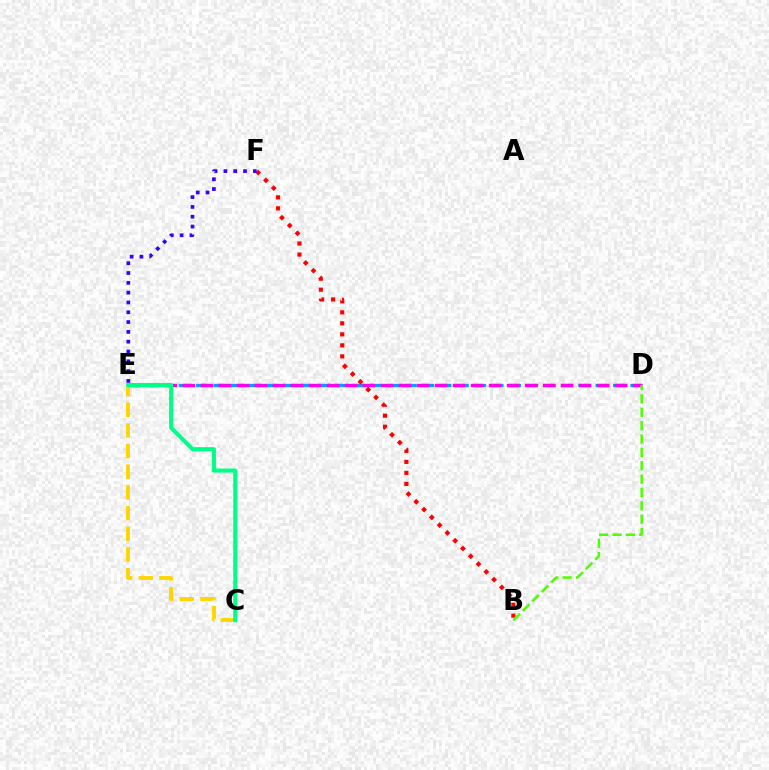{('D', 'E'): [{'color': '#009eff', 'line_style': 'dashed', 'thickness': 2.36}, {'color': '#ff00ed', 'line_style': 'dashed', 'thickness': 2.45}], ('C', 'E'): [{'color': '#ffd500', 'line_style': 'dashed', 'thickness': 2.81}, {'color': '#00ff86', 'line_style': 'solid', 'thickness': 2.94}], ('B', 'F'): [{'color': '#ff0000', 'line_style': 'dotted', 'thickness': 2.99}], ('E', 'F'): [{'color': '#3700ff', 'line_style': 'dotted', 'thickness': 2.67}], ('B', 'D'): [{'color': '#4fff00', 'line_style': 'dashed', 'thickness': 1.82}]}